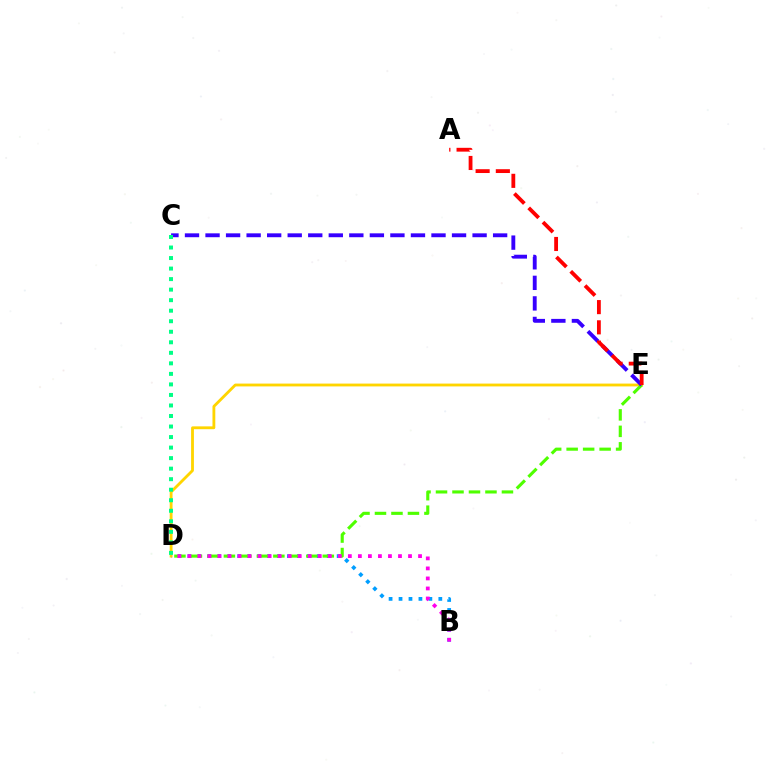{('B', 'D'): [{'color': '#009eff', 'line_style': 'dotted', 'thickness': 2.7}, {'color': '#ff00ed', 'line_style': 'dotted', 'thickness': 2.72}], ('D', 'E'): [{'color': '#ffd500', 'line_style': 'solid', 'thickness': 2.03}, {'color': '#4fff00', 'line_style': 'dashed', 'thickness': 2.24}], ('C', 'E'): [{'color': '#3700ff', 'line_style': 'dashed', 'thickness': 2.79}], ('C', 'D'): [{'color': '#00ff86', 'line_style': 'dotted', 'thickness': 2.86}], ('A', 'E'): [{'color': '#ff0000', 'line_style': 'dashed', 'thickness': 2.75}]}